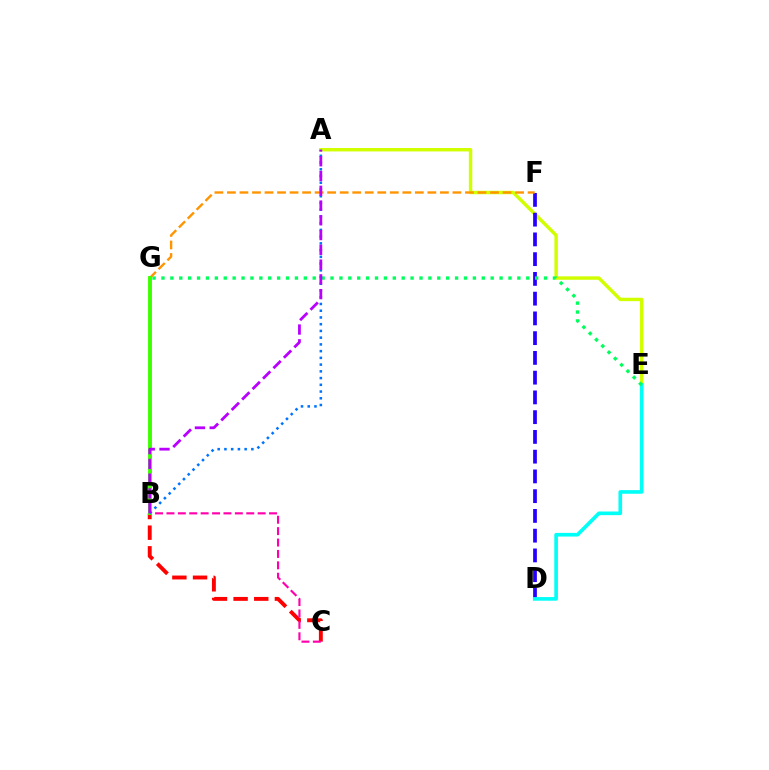{('A', 'E'): [{'color': '#d1ff00', 'line_style': 'solid', 'thickness': 2.47}], ('D', 'F'): [{'color': '#2500ff', 'line_style': 'dashed', 'thickness': 2.68}], ('D', 'E'): [{'color': '#00fff6', 'line_style': 'solid', 'thickness': 2.62}], ('E', 'G'): [{'color': '#00ff5c', 'line_style': 'dotted', 'thickness': 2.42}], ('B', 'C'): [{'color': '#ff0000', 'line_style': 'dashed', 'thickness': 2.81}, {'color': '#ff00ac', 'line_style': 'dashed', 'thickness': 1.55}], ('F', 'G'): [{'color': '#ff9400', 'line_style': 'dashed', 'thickness': 1.7}], ('B', 'G'): [{'color': '#3dff00', 'line_style': 'solid', 'thickness': 2.8}], ('A', 'B'): [{'color': '#0074ff', 'line_style': 'dotted', 'thickness': 1.83}, {'color': '#b900ff', 'line_style': 'dashed', 'thickness': 2.01}]}